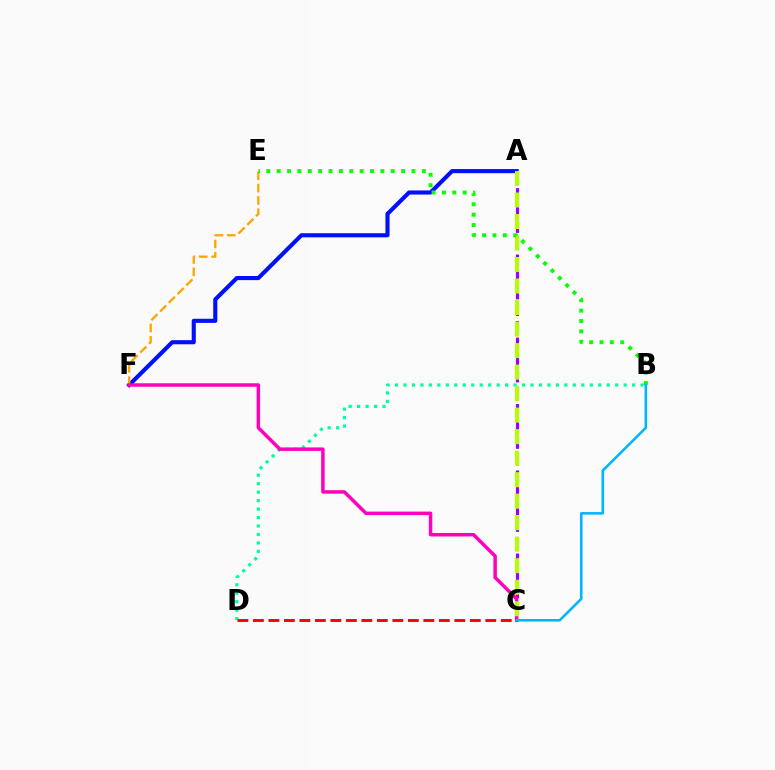{('A', 'C'): [{'color': '#9b00ff', 'line_style': 'dashed', 'thickness': 2.26}, {'color': '#b3ff00', 'line_style': 'dashed', 'thickness': 2.92}], ('A', 'F'): [{'color': '#0010ff', 'line_style': 'solid', 'thickness': 2.96}], ('B', 'D'): [{'color': '#00ff9d', 'line_style': 'dotted', 'thickness': 2.3}], ('E', 'F'): [{'color': '#ffa500', 'line_style': 'dashed', 'thickness': 1.68}], ('C', 'F'): [{'color': '#ff00bd', 'line_style': 'solid', 'thickness': 2.5}], ('B', 'E'): [{'color': '#08ff00', 'line_style': 'dotted', 'thickness': 2.82}], ('C', 'D'): [{'color': '#ff0000', 'line_style': 'dashed', 'thickness': 2.1}], ('B', 'C'): [{'color': '#00b5ff', 'line_style': 'solid', 'thickness': 1.84}]}